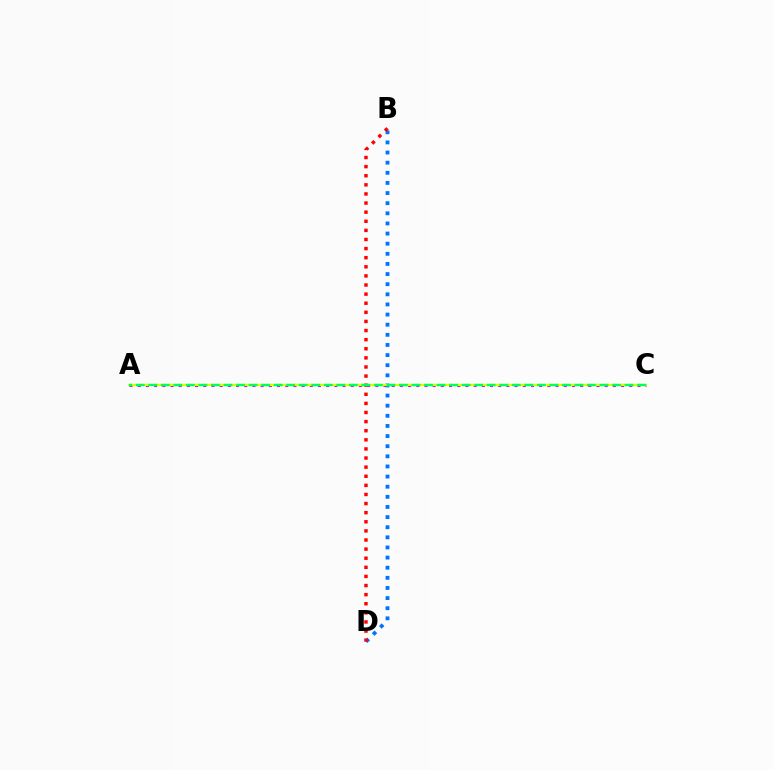{('A', 'C'): [{'color': '#b900ff', 'line_style': 'dotted', 'thickness': 2.23}, {'color': '#d1ff00', 'line_style': 'solid', 'thickness': 1.62}, {'color': '#00ff5c', 'line_style': 'dashed', 'thickness': 1.7}], ('B', 'D'): [{'color': '#0074ff', 'line_style': 'dotted', 'thickness': 2.75}, {'color': '#ff0000', 'line_style': 'dotted', 'thickness': 2.47}]}